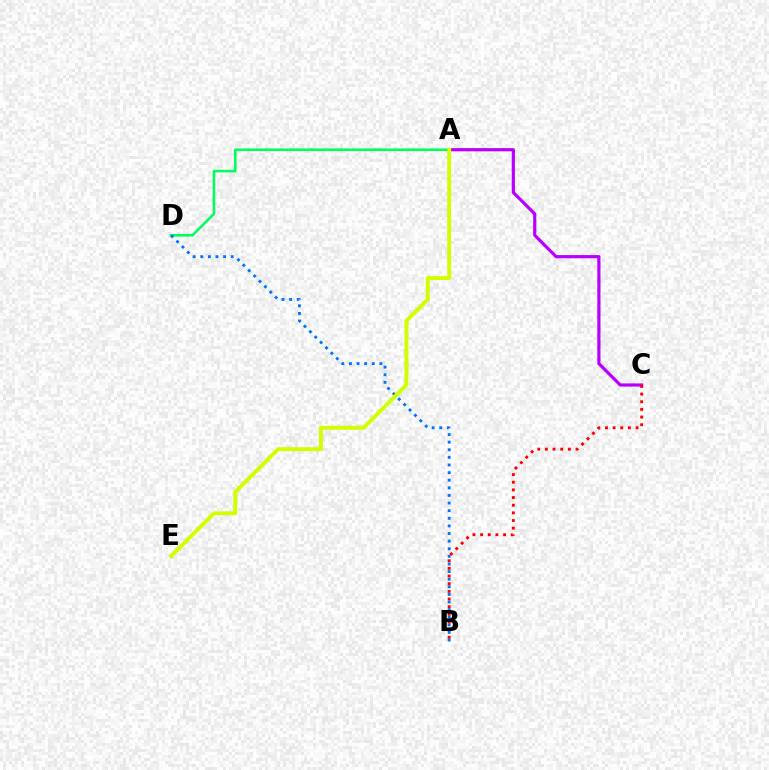{('A', 'D'): [{'color': '#00ff5c', 'line_style': 'solid', 'thickness': 1.87}], ('B', 'D'): [{'color': '#0074ff', 'line_style': 'dotted', 'thickness': 2.07}], ('A', 'C'): [{'color': '#b900ff', 'line_style': 'solid', 'thickness': 2.3}], ('B', 'C'): [{'color': '#ff0000', 'line_style': 'dotted', 'thickness': 2.08}], ('A', 'E'): [{'color': '#d1ff00', 'line_style': 'solid', 'thickness': 2.84}]}